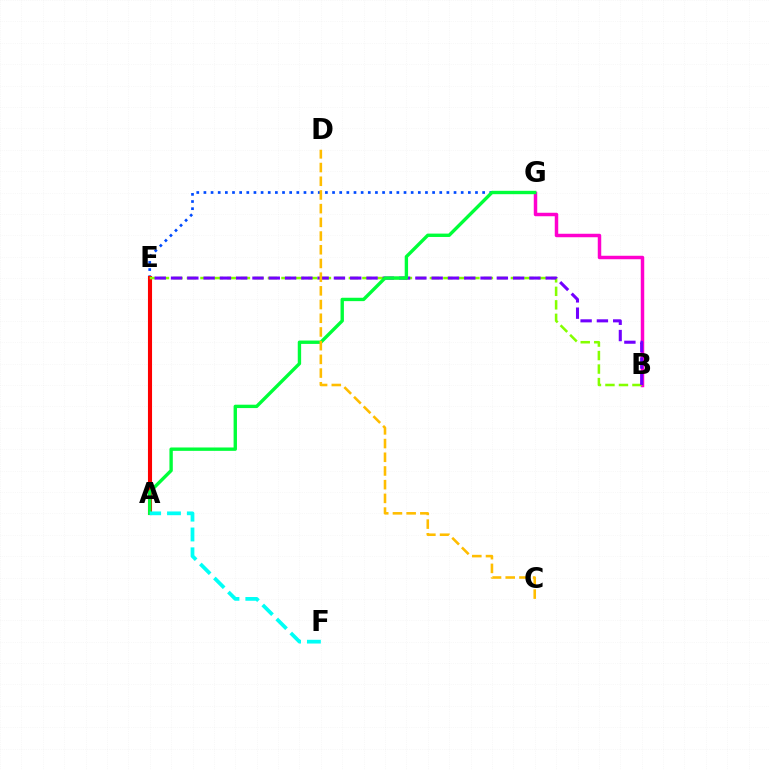{('E', 'G'): [{'color': '#004bff', 'line_style': 'dotted', 'thickness': 1.94}], ('B', 'G'): [{'color': '#ff00cf', 'line_style': 'solid', 'thickness': 2.5}], ('A', 'E'): [{'color': '#ff0000', 'line_style': 'solid', 'thickness': 2.95}], ('B', 'E'): [{'color': '#84ff00', 'line_style': 'dashed', 'thickness': 1.83}, {'color': '#7200ff', 'line_style': 'dashed', 'thickness': 2.21}], ('A', 'G'): [{'color': '#00ff39', 'line_style': 'solid', 'thickness': 2.43}], ('C', 'D'): [{'color': '#ffbd00', 'line_style': 'dashed', 'thickness': 1.86}], ('A', 'F'): [{'color': '#00fff6', 'line_style': 'dashed', 'thickness': 2.69}]}